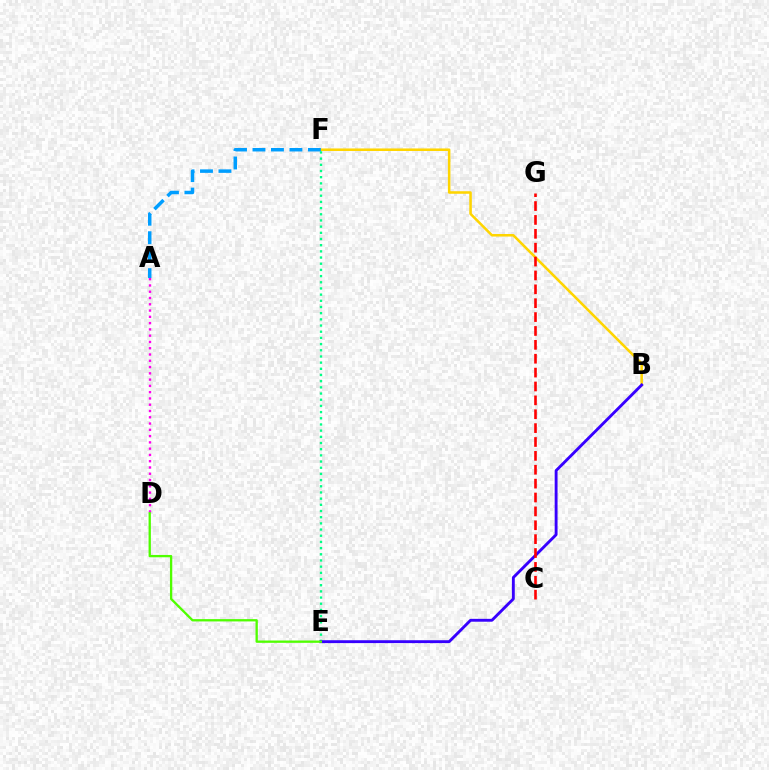{('B', 'F'): [{'color': '#ffd500', 'line_style': 'solid', 'thickness': 1.83}], ('E', 'F'): [{'color': '#00ff86', 'line_style': 'dotted', 'thickness': 1.68}], ('B', 'E'): [{'color': '#3700ff', 'line_style': 'solid', 'thickness': 2.07}], ('A', 'D'): [{'color': '#ff00ed', 'line_style': 'dotted', 'thickness': 1.71}], ('D', 'E'): [{'color': '#4fff00', 'line_style': 'solid', 'thickness': 1.67}], ('A', 'F'): [{'color': '#009eff', 'line_style': 'dashed', 'thickness': 2.51}], ('C', 'G'): [{'color': '#ff0000', 'line_style': 'dashed', 'thickness': 1.89}]}